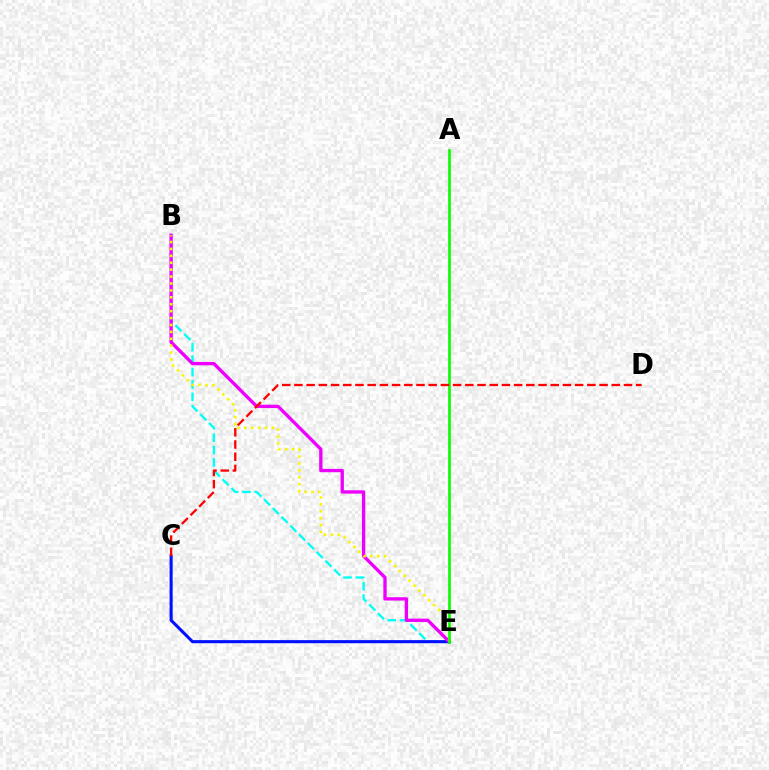{('B', 'E'): [{'color': '#00fff6', 'line_style': 'dashed', 'thickness': 1.69}, {'color': '#ee00ff', 'line_style': 'solid', 'thickness': 2.4}, {'color': '#fcf500', 'line_style': 'dotted', 'thickness': 1.88}], ('C', 'E'): [{'color': '#0010ff', 'line_style': 'solid', 'thickness': 2.22}], ('A', 'E'): [{'color': '#08ff00', 'line_style': 'solid', 'thickness': 1.94}], ('C', 'D'): [{'color': '#ff0000', 'line_style': 'dashed', 'thickness': 1.66}]}